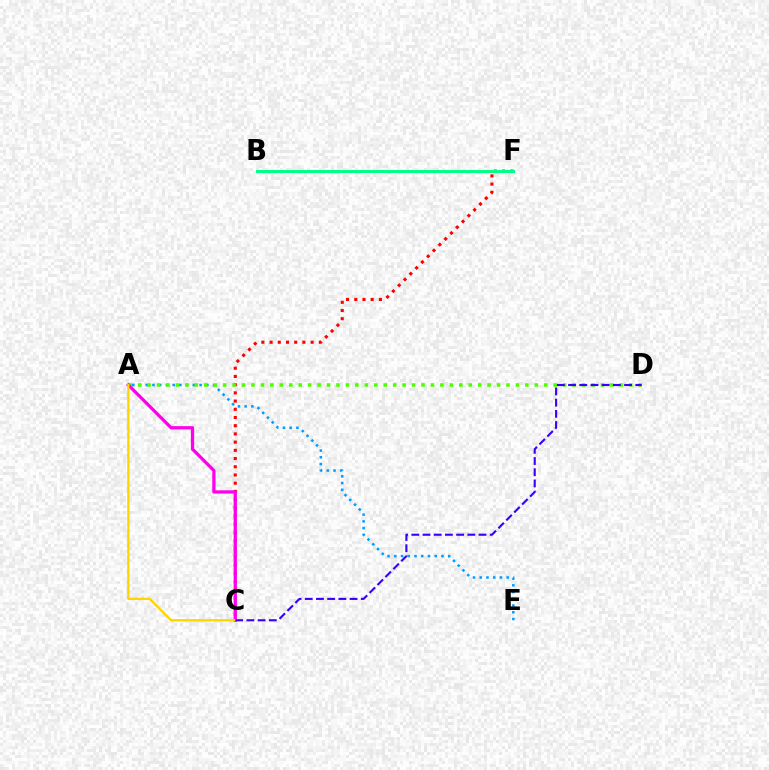{('A', 'E'): [{'color': '#009eff', 'line_style': 'dotted', 'thickness': 1.83}], ('C', 'F'): [{'color': '#ff0000', 'line_style': 'dotted', 'thickness': 2.23}], ('B', 'F'): [{'color': '#00ff86', 'line_style': 'solid', 'thickness': 2.16}], ('A', 'D'): [{'color': '#4fff00', 'line_style': 'dotted', 'thickness': 2.57}], ('A', 'C'): [{'color': '#ff00ed', 'line_style': 'solid', 'thickness': 2.35}, {'color': '#ffd500', 'line_style': 'solid', 'thickness': 1.65}], ('C', 'D'): [{'color': '#3700ff', 'line_style': 'dashed', 'thickness': 1.52}]}